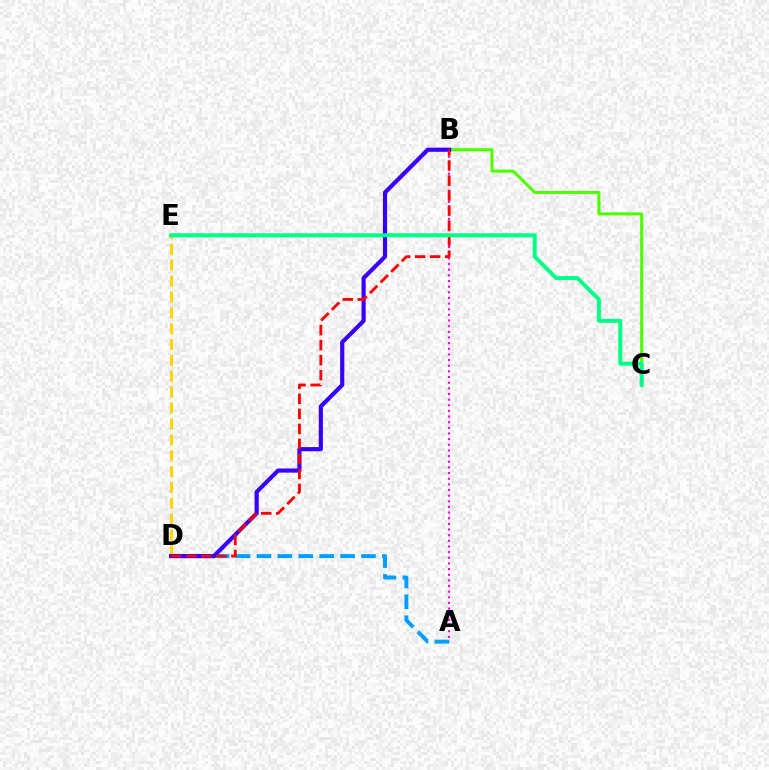{('B', 'C'): [{'color': '#4fff00', 'line_style': 'solid', 'thickness': 2.21}], ('A', 'B'): [{'color': '#ff00ed', 'line_style': 'dotted', 'thickness': 1.53}], ('D', 'E'): [{'color': '#ffd500', 'line_style': 'dashed', 'thickness': 2.16}], ('A', 'D'): [{'color': '#009eff', 'line_style': 'dashed', 'thickness': 2.84}], ('B', 'D'): [{'color': '#3700ff', 'line_style': 'solid', 'thickness': 2.99}, {'color': '#ff0000', 'line_style': 'dashed', 'thickness': 2.04}], ('C', 'E'): [{'color': '#00ff86', 'line_style': 'solid', 'thickness': 2.86}]}